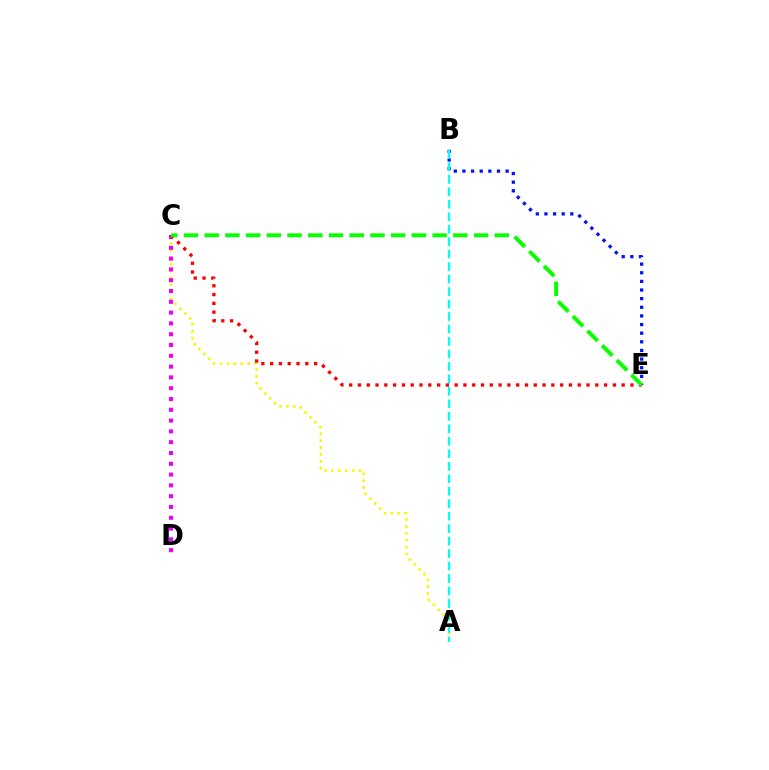{('B', 'E'): [{'color': '#0010ff', 'line_style': 'dotted', 'thickness': 2.35}], ('A', 'C'): [{'color': '#fcf500', 'line_style': 'dotted', 'thickness': 1.88}], ('C', 'D'): [{'color': '#ee00ff', 'line_style': 'dotted', 'thickness': 2.93}], ('A', 'B'): [{'color': '#00fff6', 'line_style': 'dashed', 'thickness': 1.69}], ('C', 'E'): [{'color': '#ff0000', 'line_style': 'dotted', 'thickness': 2.39}, {'color': '#08ff00', 'line_style': 'dashed', 'thickness': 2.81}]}